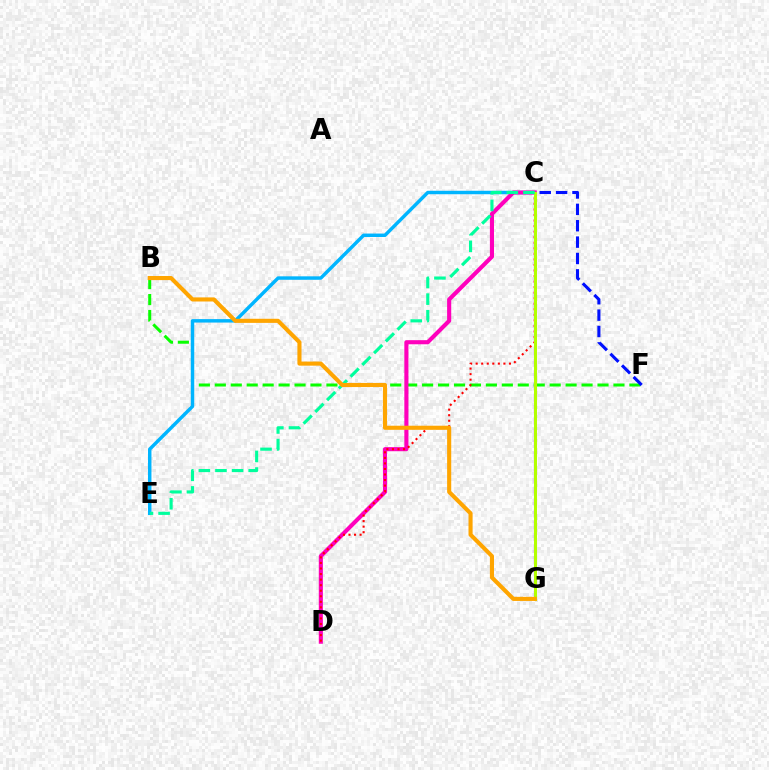{('C', 'G'): [{'color': '#9b00ff', 'line_style': 'dashed', 'thickness': 1.58}, {'color': '#b3ff00', 'line_style': 'solid', 'thickness': 2.18}], ('B', 'F'): [{'color': '#08ff00', 'line_style': 'dashed', 'thickness': 2.17}], ('C', 'E'): [{'color': '#00b5ff', 'line_style': 'solid', 'thickness': 2.49}, {'color': '#00ff9d', 'line_style': 'dashed', 'thickness': 2.26}], ('C', 'F'): [{'color': '#0010ff', 'line_style': 'dashed', 'thickness': 2.22}], ('C', 'D'): [{'color': '#ff00bd', 'line_style': 'solid', 'thickness': 2.95}, {'color': '#ff0000', 'line_style': 'dotted', 'thickness': 1.51}], ('B', 'G'): [{'color': '#ffa500', 'line_style': 'solid', 'thickness': 2.95}]}